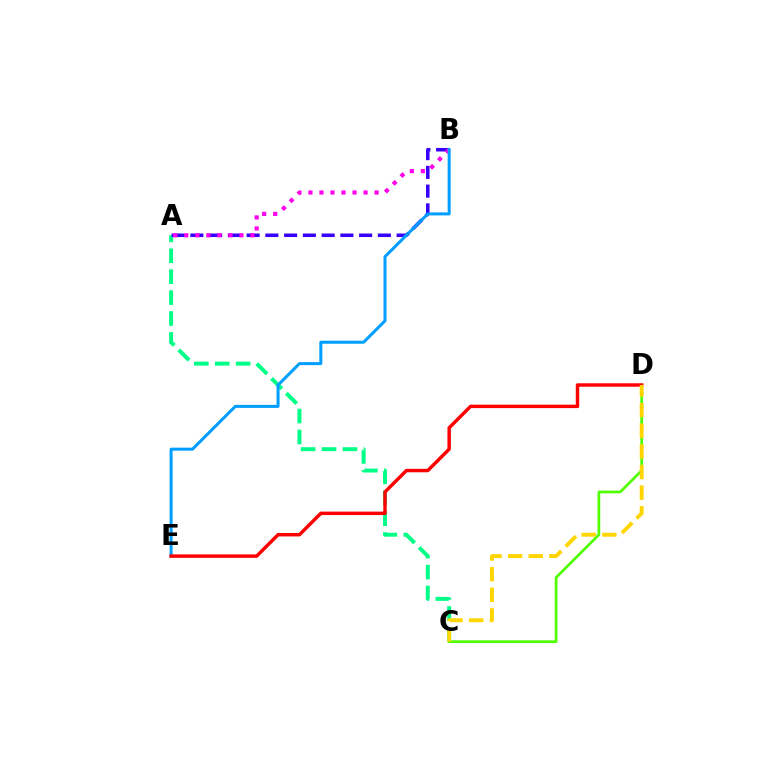{('A', 'C'): [{'color': '#00ff86', 'line_style': 'dashed', 'thickness': 2.84}], ('C', 'D'): [{'color': '#4fff00', 'line_style': 'solid', 'thickness': 1.95}, {'color': '#ffd500', 'line_style': 'dashed', 'thickness': 2.8}], ('A', 'B'): [{'color': '#3700ff', 'line_style': 'dashed', 'thickness': 2.55}, {'color': '#ff00ed', 'line_style': 'dotted', 'thickness': 3.0}], ('B', 'E'): [{'color': '#009eff', 'line_style': 'solid', 'thickness': 2.17}], ('D', 'E'): [{'color': '#ff0000', 'line_style': 'solid', 'thickness': 2.47}]}